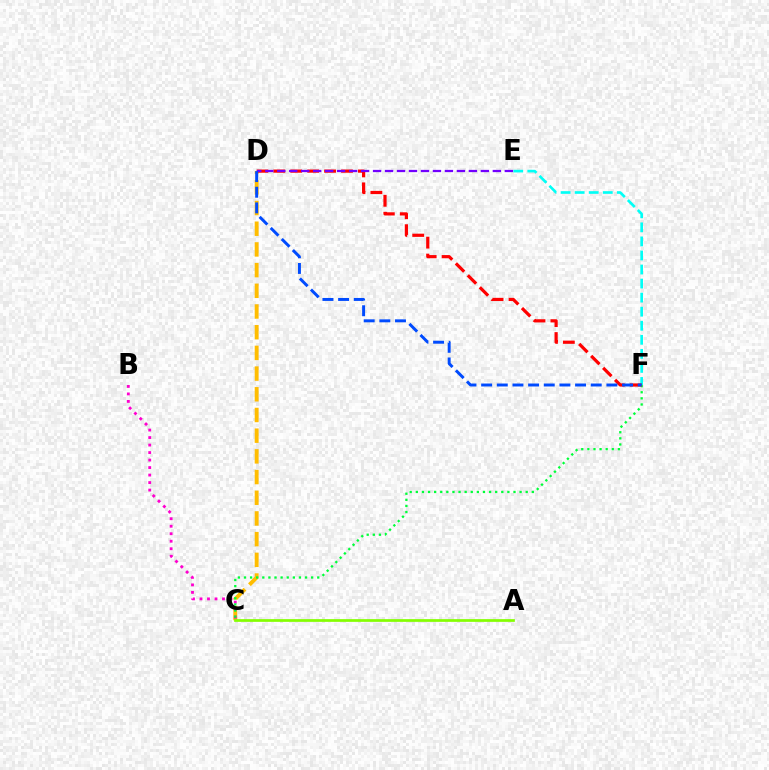{('C', 'D'): [{'color': '#ffbd00', 'line_style': 'dashed', 'thickness': 2.81}], ('E', 'F'): [{'color': '#00fff6', 'line_style': 'dashed', 'thickness': 1.91}], ('B', 'C'): [{'color': '#ff00cf', 'line_style': 'dotted', 'thickness': 2.04}], ('C', 'F'): [{'color': '#00ff39', 'line_style': 'dotted', 'thickness': 1.66}], ('D', 'F'): [{'color': '#ff0000', 'line_style': 'dashed', 'thickness': 2.3}, {'color': '#004bff', 'line_style': 'dashed', 'thickness': 2.13}], ('A', 'C'): [{'color': '#84ff00', 'line_style': 'solid', 'thickness': 1.96}], ('D', 'E'): [{'color': '#7200ff', 'line_style': 'dashed', 'thickness': 1.63}]}